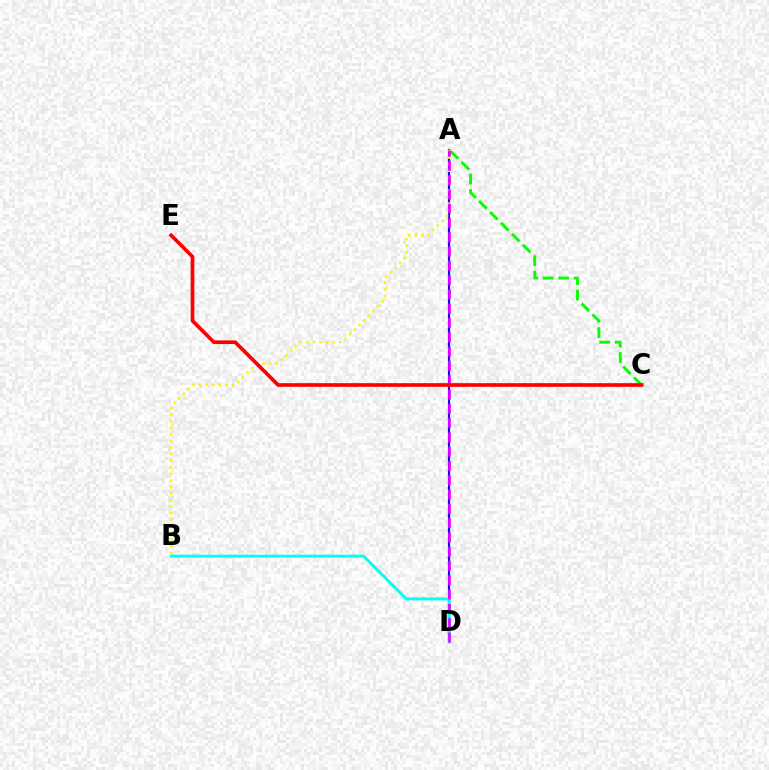{('A', 'C'): [{'color': '#08ff00', 'line_style': 'dashed', 'thickness': 2.1}], ('A', 'D'): [{'color': '#0010ff', 'line_style': 'solid', 'thickness': 1.56}, {'color': '#ee00ff', 'line_style': 'dashed', 'thickness': 1.94}], ('A', 'B'): [{'color': '#fcf500', 'line_style': 'dotted', 'thickness': 1.79}], ('B', 'D'): [{'color': '#00fff6', 'line_style': 'solid', 'thickness': 2.08}], ('C', 'E'): [{'color': '#ff0000', 'line_style': 'solid', 'thickness': 2.64}]}